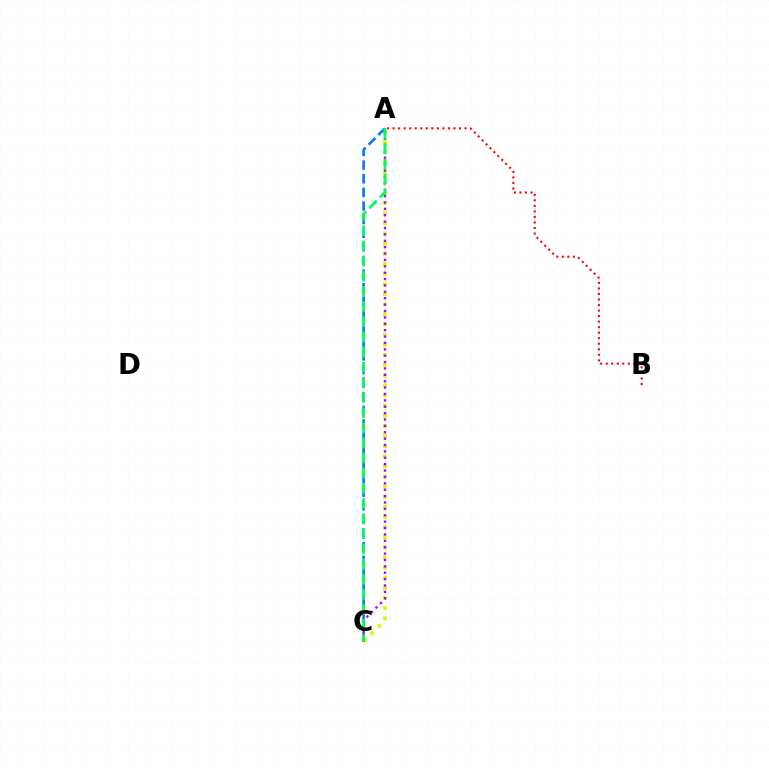{('A', 'C'): [{'color': '#d1ff00', 'line_style': 'dotted', 'thickness': 2.75}, {'color': '#0074ff', 'line_style': 'dashed', 'thickness': 1.85}, {'color': '#b900ff', 'line_style': 'dotted', 'thickness': 1.73}, {'color': '#00ff5c', 'line_style': 'dashed', 'thickness': 2.06}], ('A', 'B'): [{'color': '#ff0000', 'line_style': 'dotted', 'thickness': 1.5}]}